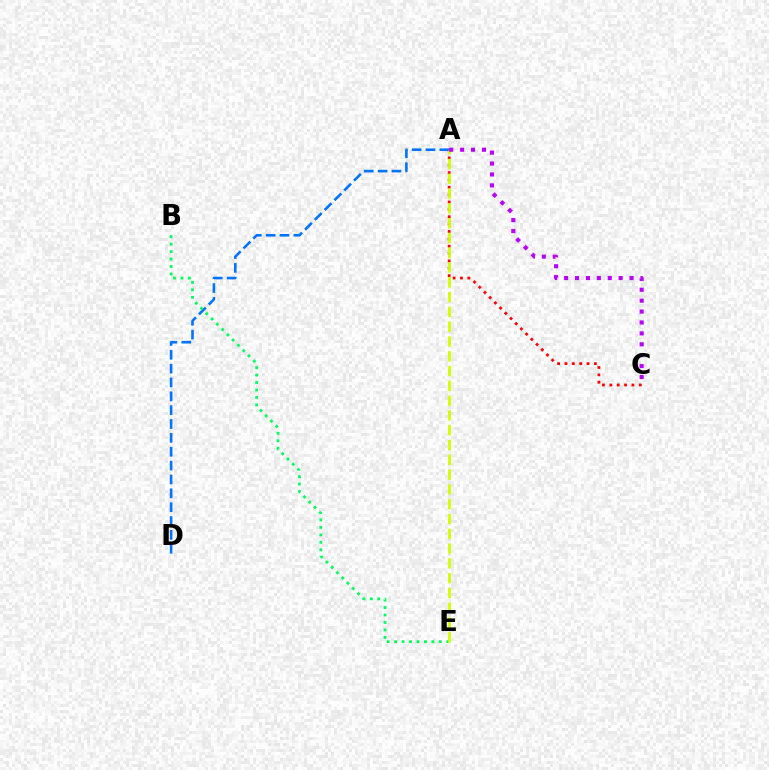{('A', 'C'): [{'color': '#ff0000', 'line_style': 'dotted', 'thickness': 2.0}, {'color': '#b900ff', 'line_style': 'dotted', 'thickness': 2.96}], ('A', 'D'): [{'color': '#0074ff', 'line_style': 'dashed', 'thickness': 1.88}], ('B', 'E'): [{'color': '#00ff5c', 'line_style': 'dotted', 'thickness': 2.03}], ('A', 'E'): [{'color': '#d1ff00', 'line_style': 'dashed', 'thickness': 2.01}]}